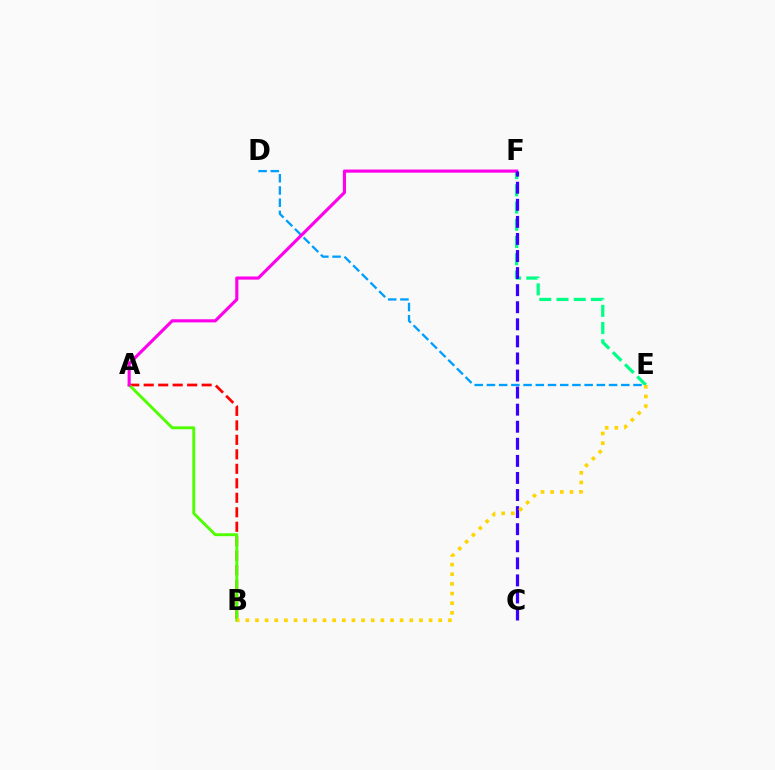{('D', 'E'): [{'color': '#009eff', 'line_style': 'dashed', 'thickness': 1.66}], ('A', 'B'): [{'color': '#ff0000', 'line_style': 'dashed', 'thickness': 1.97}, {'color': '#4fff00', 'line_style': 'solid', 'thickness': 2.09}], ('E', 'F'): [{'color': '#00ff86', 'line_style': 'dashed', 'thickness': 2.34}], ('A', 'F'): [{'color': '#ff00ed', 'line_style': 'solid', 'thickness': 2.26}], ('C', 'F'): [{'color': '#3700ff', 'line_style': 'dashed', 'thickness': 2.32}], ('B', 'E'): [{'color': '#ffd500', 'line_style': 'dotted', 'thickness': 2.62}]}